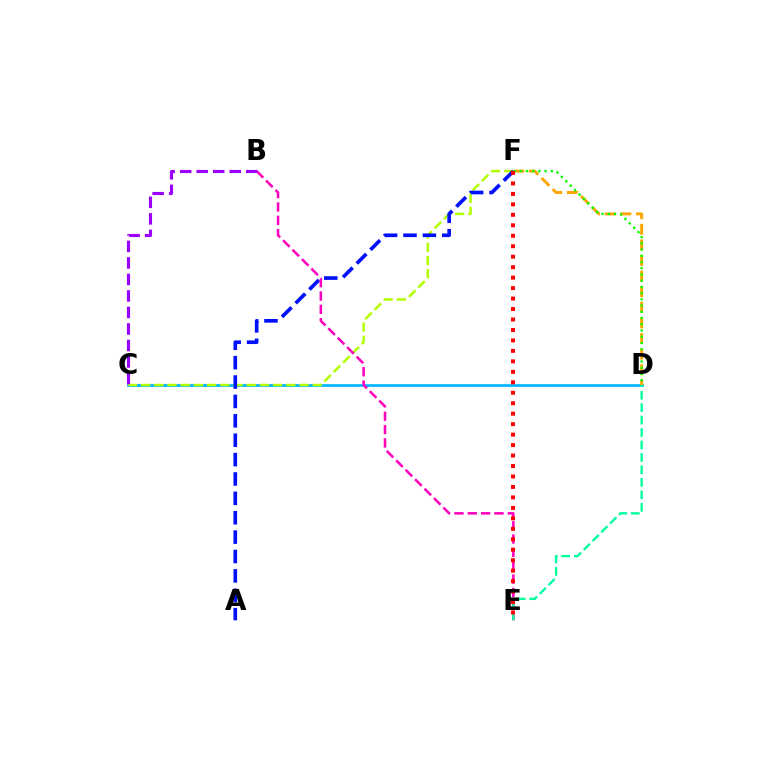{('C', 'D'): [{'color': '#00b5ff', 'line_style': 'solid', 'thickness': 1.92}], ('C', 'F'): [{'color': '#b3ff00', 'line_style': 'dashed', 'thickness': 1.79}], ('A', 'F'): [{'color': '#0010ff', 'line_style': 'dashed', 'thickness': 2.63}], ('B', 'E'): [{'color': '#ff00bd', 'line_style': 'dashed', 'thickness': 1.81}], ('D', 'F'): [{'color': '#ffa500', 'line_style': 'dashed', 'thickness': 2.12}, {'color': '#08ff00', 'line_style': 'dotted', 'thickness': 1.69}], ('D', 'E'): [{'color': '#00ff9d', 'line_style': 'dashed', 'thickness': 1.69}], ('E', 'F'): [{'color': '#ff0000', 'line_style': 'dotted', 'thickness': 2.84}], ('B', 'C'): [{'color': '#9b00ff', 'line_style': 'dashed', 'thickness': 2.24}]}